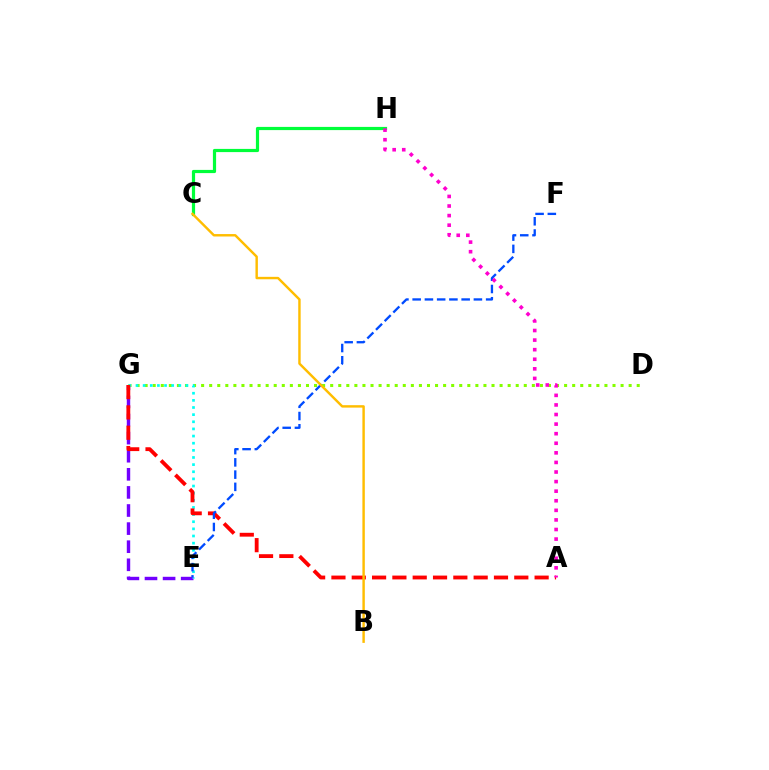{('E', 'G'): [{'color': '#7200ff', 'line_style': 'dashed', 'thickness': 2.46}, {'color': '#00fff6', 'line_style': 'dotted', 'thickness': 1.94}], ('D', 'G'): [{'color': '#84ff00', 'line_style': 'dotted', 'thickness': 2.19}], ('C', 'H'): [{'color': '#00ff39', 'line_style': 'solid', 'thickness': 2.3}], ('A', 'G'): [{'color': '#ff0000', 'line_style': 'dashed', 'thickness': 2.76}], ('E', 'F'): [{'color': '#004bff', 'line_style': 'dashed', 'thickness': 1.66}], ('A', 'H'): [{'color': '#ff00cf', 'line_style': 'dotted', 'thickness': 2.6}], ('B', 'C'): [{'color': '#ffbd00', 'line_style': 'solid', 'thickness': 1.75}]}